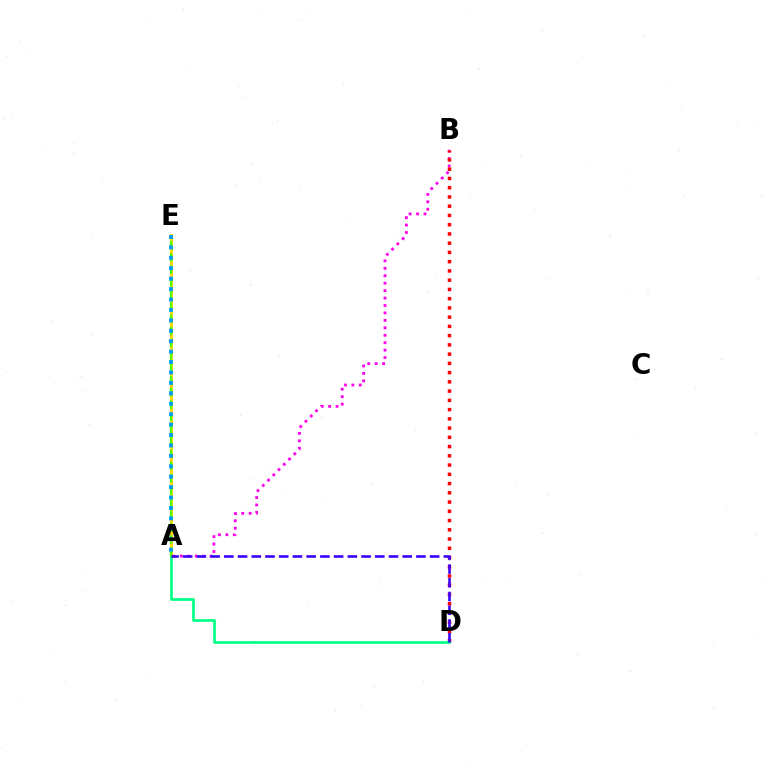{('A', 'B'): [{'color': '#ff00ed', 'line_style': 'dotted', 'thickness': 2.02}], ('B', 'D'): [{'color': '#ff0000', 'line_style': 'dotted', 'thickness': 2.51}], ('A', 'E'): [{'color': '#ffd500', 'line_style': 'solid', 'thickness': 2.1}, {'color': '#4fff00', 'line_style': 'dashed', 'thickness': 1.67}, {'color': '#009eff', 'line_style': 'dotted', 'thickness': 2.83}], ('A', 'D'): [{'color': '#00ff86', 'line_style': 'solid', 'thickness': 1.94}, {'color': '#3700ff', 'line_style': 'dashed', 'thickness': 1.86}]}